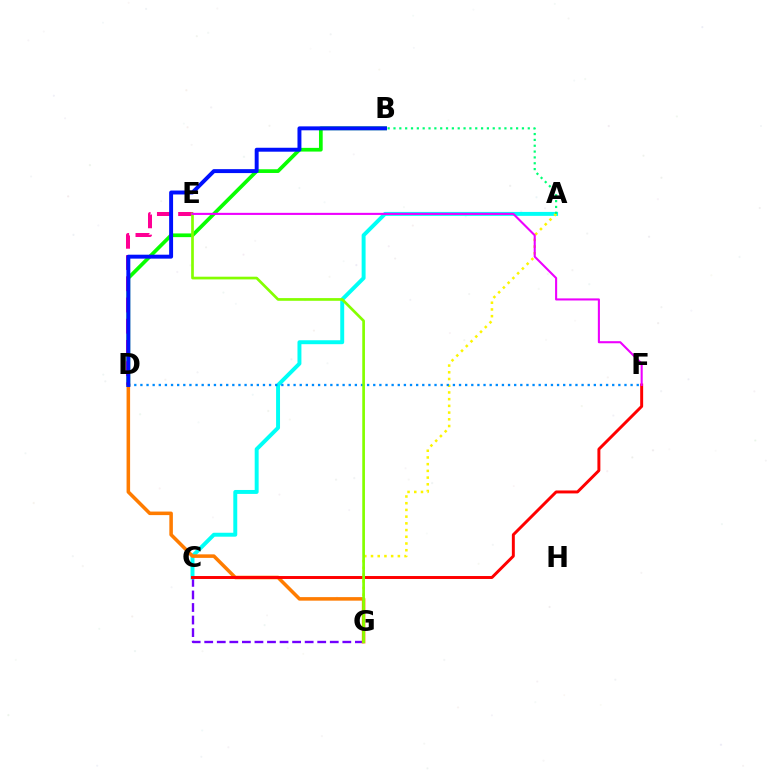{('B', 'D'): [{'color': '#08ff00', 'line_style': 'solid', 'thickness': 2.67}, {'color': '#0010ff', 'line_style': 'solid', 'thickness': 2.83}], ('C', 'G'): [{'color': '#7200ff', 'line_style': 'dashed', 'thickness': 1.71}], ('A', 'C'): [{'color': '#00fff6', 'line_style': 'solid', 'thickness': 2.84}], ('A', 'G'): [{'color': '#fcf500', 'line_style': 'dotted', 'thickness': 1.82}], ('D', 'F'): [{'color': '#008cff', 'line_style': 'dotted', 'thickness': 1.66}], ('D', 'E'): [{'color': '#ff0094', 'line_style': 'dashed', 'thickness': 2.88}], ('D', 'G'): [{'color': '#ff7c00', 'line_style': 'solid', 'thickness': 2.55}], ('A', 'B'): [{'color': '#00ff74', 'line_style': 'dotted', 'thickness': 1.59}], ('C', 'F'): [{'color': '#ff0000', 'line_style': 'solid', 'thickness': 2.12}], ('E', 'G'): [{'color': '#84ff00', 'line_style': 'solid', 'thickness': 1.94}], ('E', 'F'): [{'color': '#ee00ff', 'line_style': 'solid', 'thickness': 1.5}]}